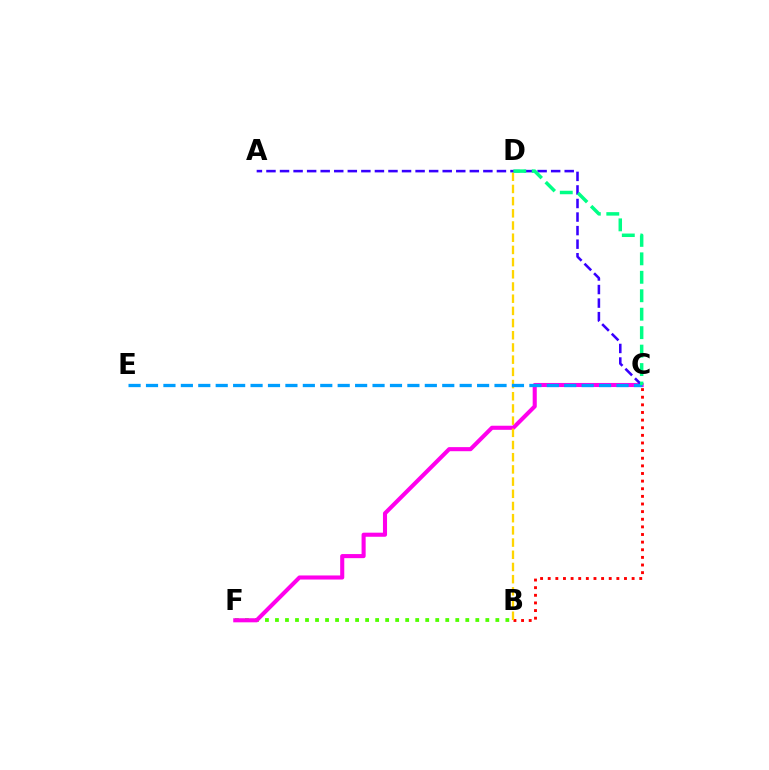{('B', 'C'): [{'color': '#ff0000', 'line_style': 'dotted', 'thickness': 2.07}], ('B', 'F'): [{'color': '#4fff00', 'line_style': 'dotted', 'thickness': 2.72}], ('C', 'F'): [{'color': '#ff00ed', 'line_style': 'solid', 'thickness': 2.94}], ('B', 'D'): [{'color': '#ffd500', 'line_style': 'dashed', 'thickness': 1.66}], ('A', 'C'): [{'color': '#3700ff', 'line_style': 'dashed', 'thickness': 1.84}], ('C', 'E'): [{'color': '#009eff', 'line_style': 'dashed', 'thickness': 2.37}], ('C', 'D'): [{'color': '#00ff86', 'line_style': 'dashed', 'thickness': 2.51}]}